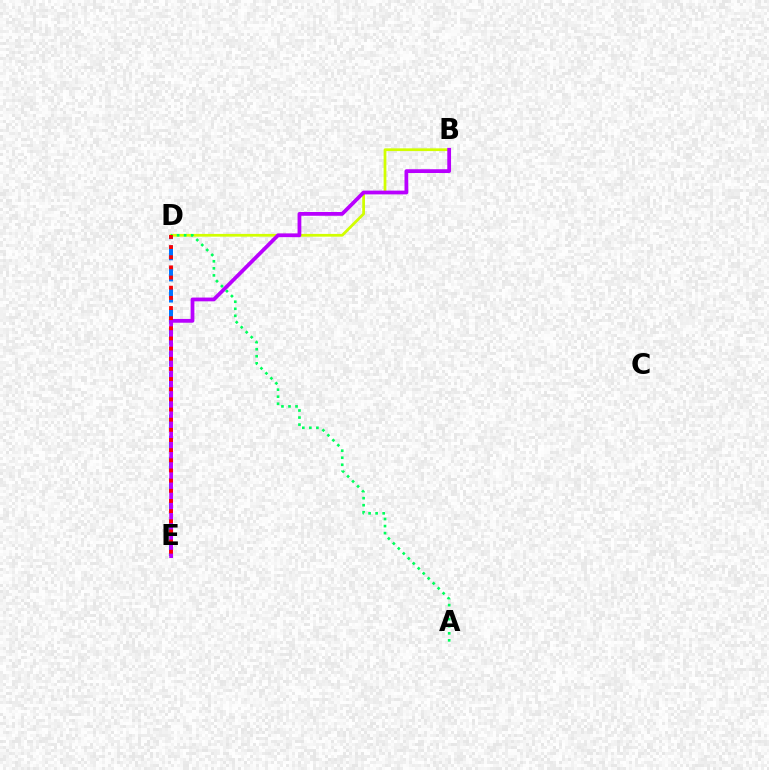{('D', 'E'): [{'color': '#0074ff', 'line_style': 'dashed', 'thickness': 2.87}, {'color': '#ff0000', 'line_style': 'dotted', 'thickness': 2.76}], ('B', 'D'): [{'color': '#d1ff00', 'line_style': 'solid', 'thickness': 1.98}], ('B', 'E'): [{'color': '#b900ff', 'line_style': 'solid', 'thickness': 2.71}], ('A', 'D'): [{'color': '#00ff5c', 'line_style': 'dotted', 'thickness': 1.91}]}